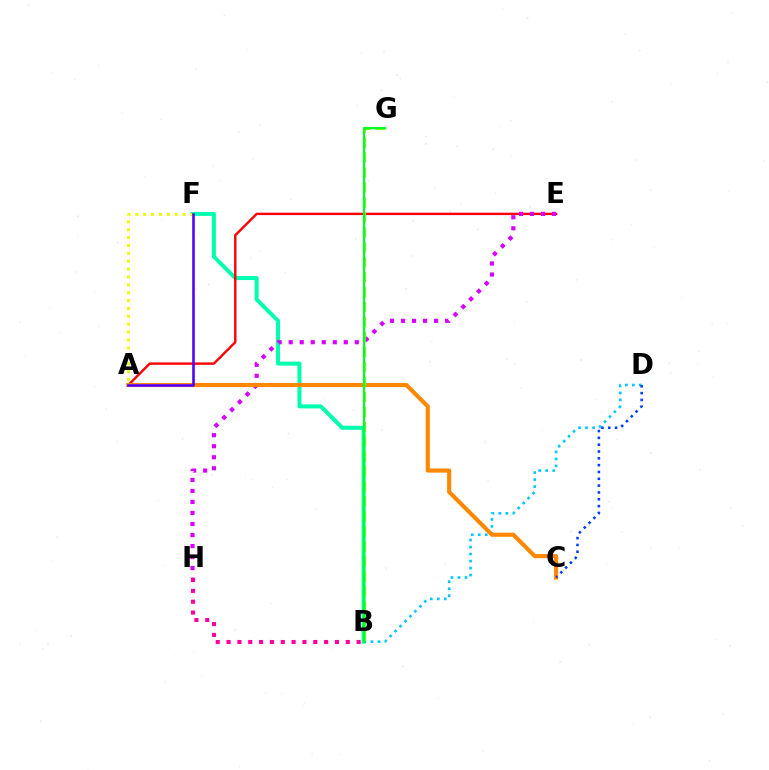{('B', 'F'): [{'color': '#00ffaf', 'line_style': 'solid', 'thickness': 2.88}], ('A', 'E'): [{'color': '#ff0000', 'line_style': 'solid', 'thickness': 1.72}], ('E', 'H'): [{'color': '#d600ff', 'line_style': 'dotted', 'thickness': 2.99}], ('B', 'D'): [{'color': '#00c7ff', 'line_style': 'dotted', 'thickness': 1.9}], ('A', 'F'): [{'color': '#eeff00', 'line_style': 'dotted', 'thickness': 2.14}, {'color': '#4f00ff', 'line_style': 'solid', 'thickness': 1.85}], ('B', 'H'): [{'color': '#ff00a0', 'line_style': 'dotted', 'thickness': 2.94}], ('A', 'C'): [{'color': '#ff8800', 'line_style': 'solid', 'thickness': 2.97}], ('C', 'D'): [{'color': '#003fff', 'line_style': 'dotted', 'thickness': 1.85}], ('B', 'G'): [{'color': '#66ff00', 'line_style': 'dashed', 'thickness': 2.03}, {'color': '#00ff27', 'line_style': 'solid', 'thickness': 1.57}]}